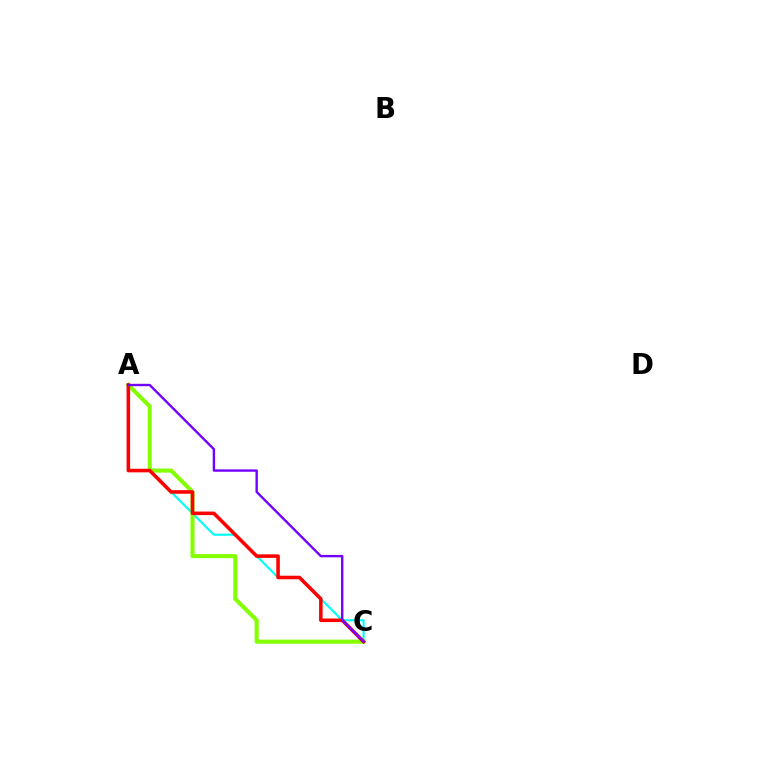{('A', 'C'): [{'color': '#00fff6', 'line_style': 'solid', 'thickness': 1.54}, {'color': '#84ff00', 'line_style': 'solid', 'thickness': 2.94}, {'color': '#ff0000', 'line_style': 'solid', 'thickness': 2.56}, {'color': '#7200ff', 'line_style': 'solid', 'thickness': 1.71}]}